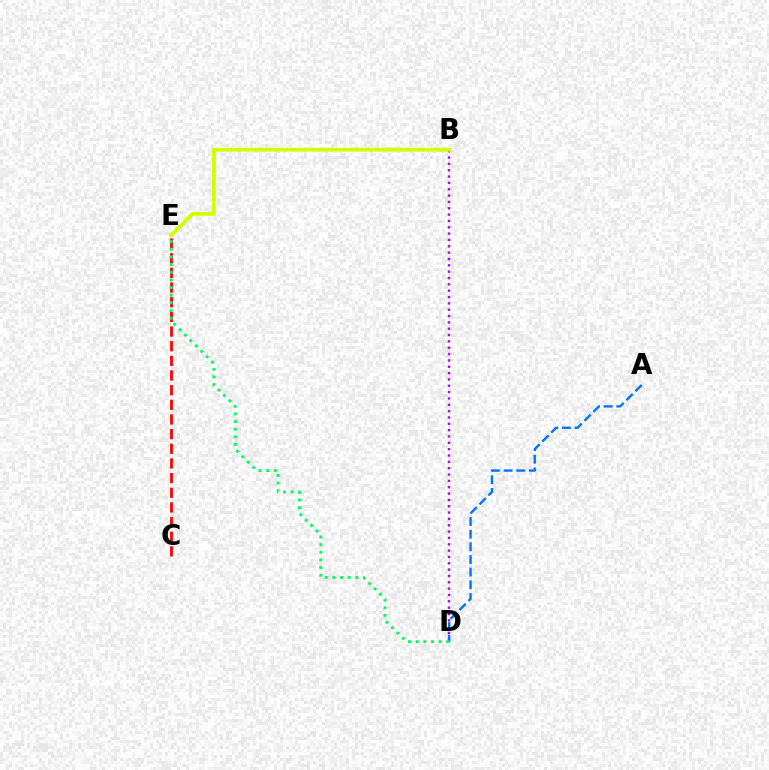{('B', 'D'): [{'color': '#b900ff', 'line_style': 'dotted', 'thickness': 1.72}], ('C', 'E'): [{'color': '#ff0000', 'line_style': 'dashed', 'thickness': 1.99}], ('A', 'D'): [{'color': '#0074ff', 'line_style': 'dashed', 'thickness': 1.72}], ('D', 'E'): [{'color': '#00ff5c', 'line_style': 'dotted', 'thickness': 2.08}], ('B', 'E'): [{'color': '#d1ff00', 'line_style': 'solid', 'thickness': 2.74}]}